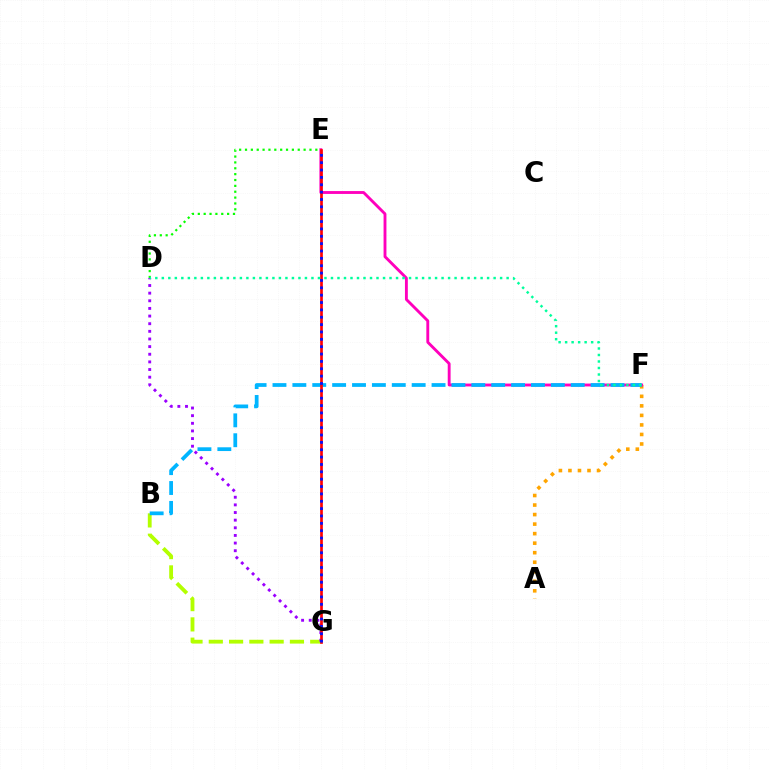{('A', 'F'): [{'color': '#ffa500', 'line_style': 'dotted', 'thickness': 2.59}], ('B', 'G'): [{'color': '#b3ff00', 'line_style': 'dashed', 'thickness': 2.76}], ('E', 'F'): [{'color': '#ff00bd', 'line_style': 'solid', 'thickness': 2.07}], ('D', 'G'): [{'color': '#9b00ff', 'line_style': 'dotted', 'thickness': 2.08}], ('B', 'F'): [{'color': '#00b5ff', 'line_style': 'dashed', 'thickness': 2.7}], ('E', 'G'): [{'color': '#ff0000', 'line_style': 'solid', 'thickness': 1.93}, {'color': '#0010ff', 'line_style': 'dotted', 'thickness': 2.0}], ('D', 'E'): [{'color': '#08ff00', 'line_style': 'dotted', 'thickness': 1.59}], ('D', 'F'): [{'color': '#00ff9d', 'line_style': 'dotted', 'thickness': 1.77}]}